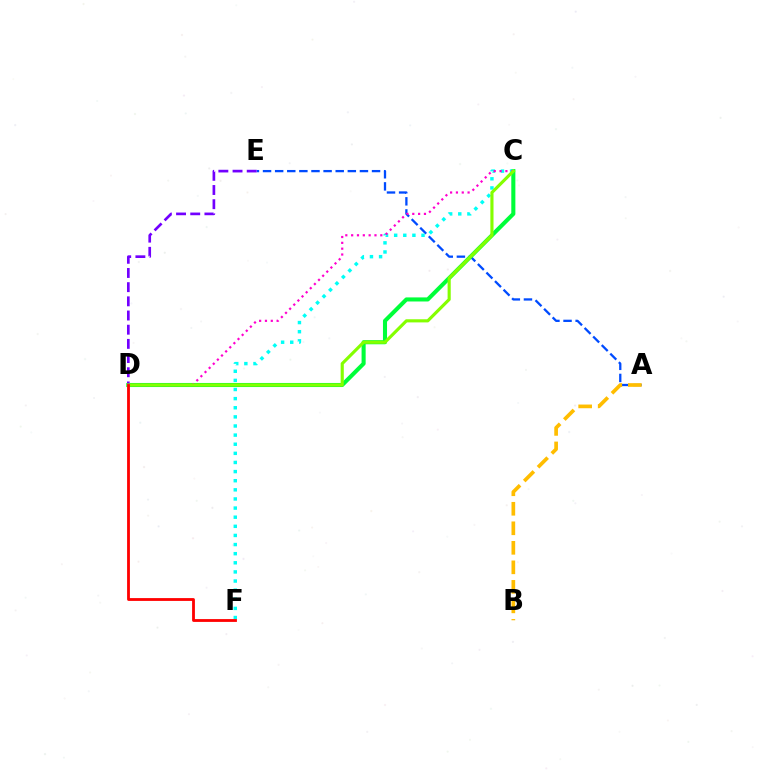{('A', 'E'): [{'color': '#004bff', 'line_style': 'dashed', 'thickness': 1.65}], ('C', 'D'): [{'color': '#00ff39', 'line_style': 'solid', 'thickness': 2.93}, {'color': '#ff00cf', 'line_style': 'dotted', 'thickness': 1.58}, {'color': '#84ff00', 'line_style': 'solid', 'thickness': 2.26}], ('C', 'F'): [{'color': '#00fff6', 'line_style': 'dotted', 'thickness': 2.48}], ('D', 'E'): [{'color': '#7200ff', 'line_style': 'dashed', 'thickness': 1.93}], ('A', 'B'): [{'color': '#ffbd00', 'line_style': 'dashed', 'thickness': 2.65}], ('D', 'F'): [{'color': '#ff0000', 'line_style': 'solid', 'thickness': 2.03}]}